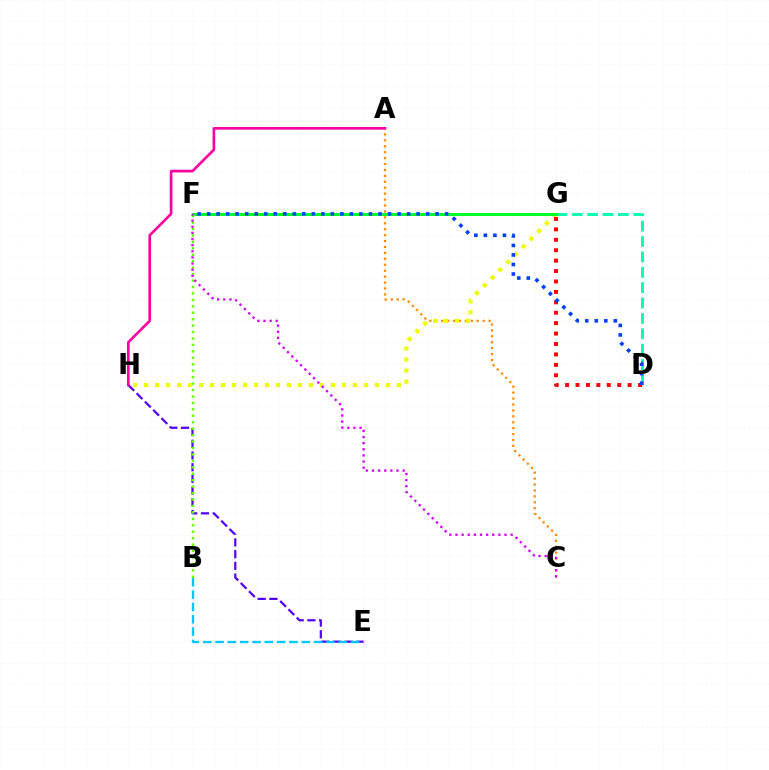{('A', 'C'): [{'color': '#ff8800', 'line_style': 'dotted', 'thickness': 1.61}], ('D', 'G'): [{'color': '#00ffaf', 'line_style': 'dashed', 'thickness': 2.09}, {'color': '#ff0000', 'line_style': 'dotted', 'thickness': 2.83}], ('E', 'H'): [{'color': '#4f00ff', 'line_style': 'dashed', 'thickness': 1.59}], ('G', 'H'): [{'color': '#eeff00', 'line_style': 'dotted', 'thickness': 2.99}], ('F', 'G'): [{'color': '#00ff27', 'line_style': 'solid', 'thickness': 2.17}], ('B', 'F'): [{'color': '#66ff00', 'line_style': 'dotted', 'thickness': 1.75}], ('C', 'F'): [{'color': '#d600ff', 'line_style': 'dotted', 'thickness': 1.67}], ('A', 'H'): [{'color': '#ff00a0', 'line_style': 'solid', 'thickness': 1.91}], ('B', 'E'): [{'color': '#00c7ff', 'line_style': 'dashed', 'thickness': 1.67}], ('D', 'F'): [{'color': '#003fff', 'line_style': 'dotted', 'thickness': 2.59}]}